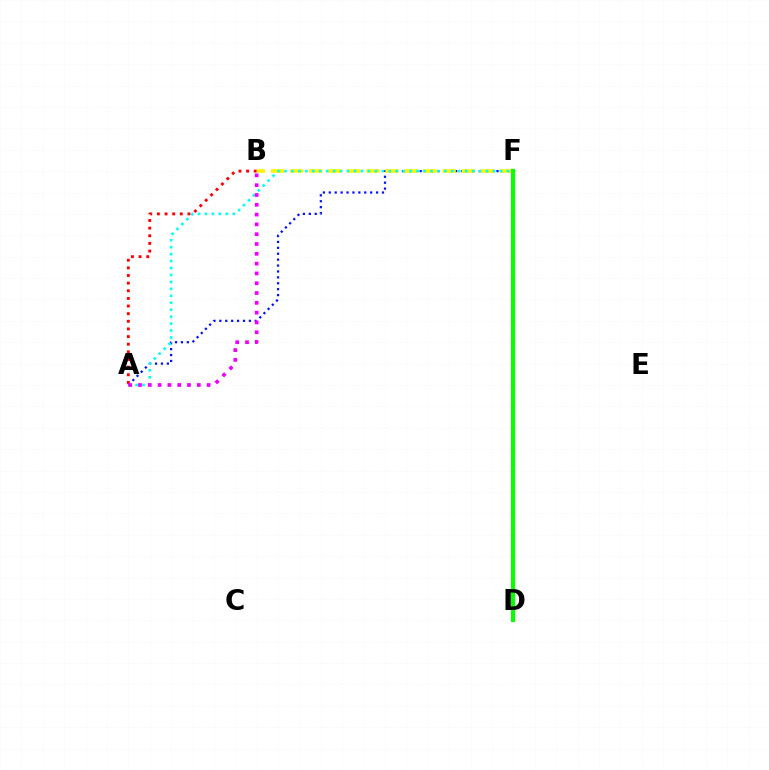{('A', 'F'): [{'color': '#0010ff', 'line_style': 'dotted', 'thickness': 1.61}, {'color': '#00fff6', 'line_style': 'dotted', 'thickness': 1.89}], ('B', 'F'): [{'color': '#fcf500', 'line_style': 'dashed', 'thickness': 2.59}], ('A', 'B'): [{'color': '#ff0000', 'line_style': 'dotted', 'thickness': 2.08}, {'color': '#ee00ff', 'line_style': 'dotted', 'thickness': 2.66}], ('D', 'F'): [{'color': '#08ff00', 'line_style': 'solid', 'thickness': 2.99}]}